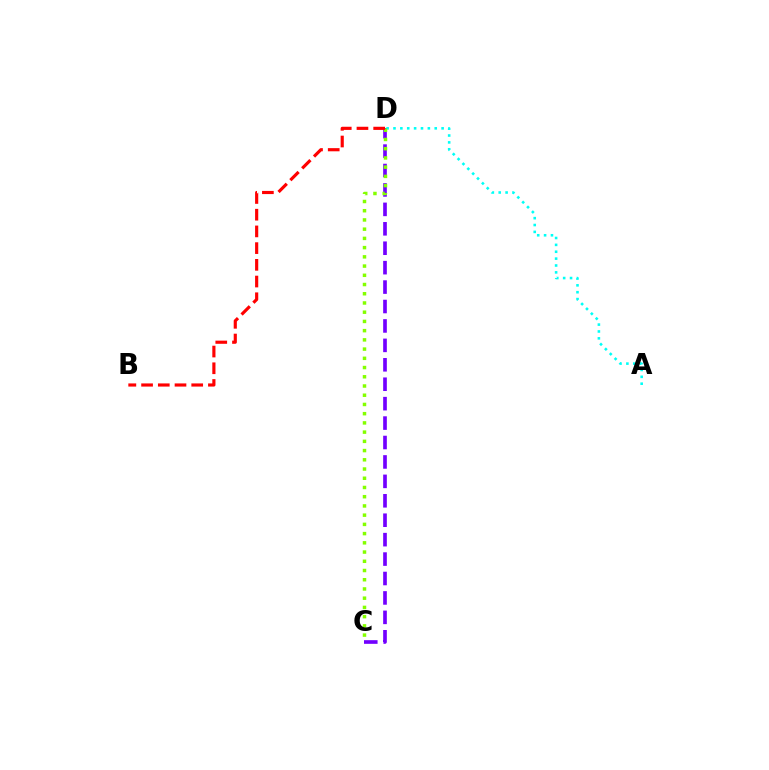{('C', 'D'): [{'color': '#7200ff', 'line_style': 'dashed', 'thickness': 2.64}, {'color': '#84ff00', 'line_style': 'dotted', 'thickness': 2.51}], ('A', 'D'): [{'color': '#00fff6', 'line_style': 'dotted', 'thickness': 1.87}], ('B', 'D'): [{'color': '#ff0000', 'line_style': 'dashed', 'thickness': 2.27}]}